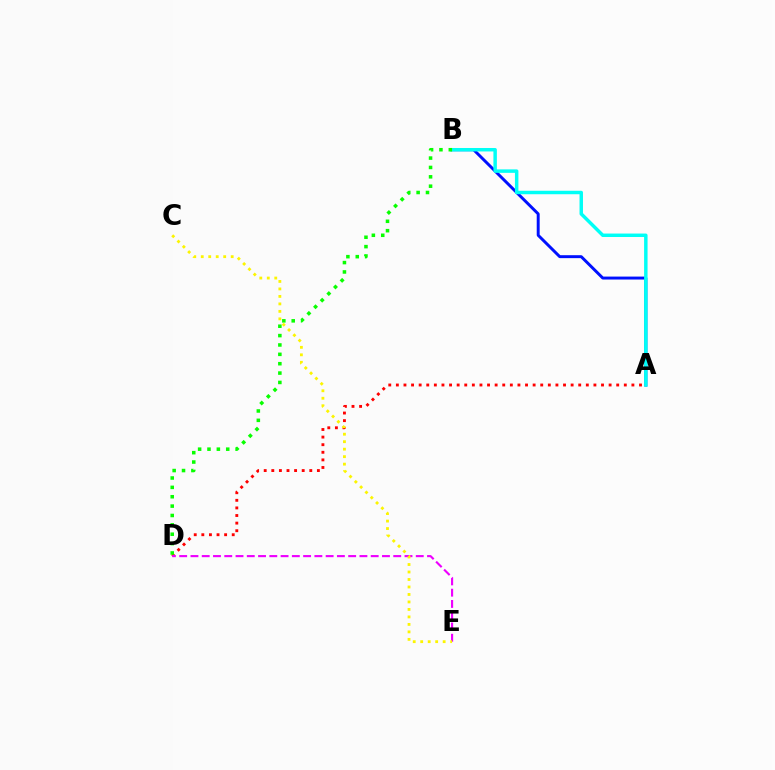{('A', 'D'): [{'color': '#ff0000', 'line_style': 'dotted', 'thickness': 2.06}], ('A', 'B'): [{'color': '#0010ff', 'line_style': 'solid', 'thickness': 2.12}, {'color': '#00fff6', 'line_style': 'solid', 'thickness': 2.49}], ('B', 'D'): [{'color': '#08ff00', 'line_style': 'dotted', 'thickness': 2.55}], ('D', 'E'): [{'color': '#ee00ff', 'line_style': 'dashed', 'thickness': 1.53}], ('C', 'E'): [{'color': '#fcf500', 'line_style': 'dotted', 'thickness': 2.03}]}